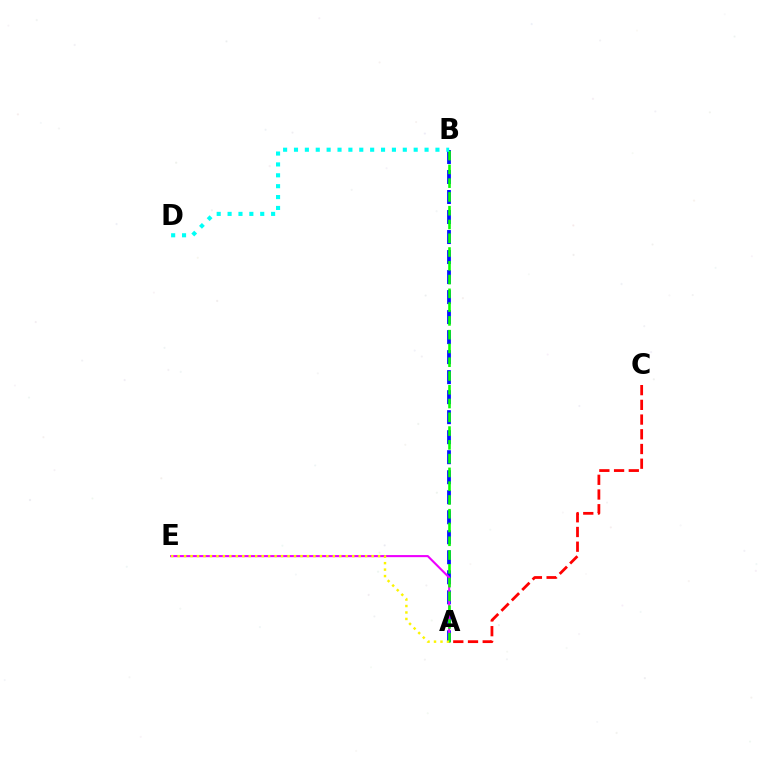{('A', 'B'): [{'color': '#0010ff', 'line_style': 'dashed', 'thickness': 2.72}, {'color': '#08ff00', 'line_style': 'dashed', 'thickness': 1.87}], ('A', 'C'): [{'color': '#ff0000', 'line_style': 'dashed', 'thickness': 2.0}], ('A', 'E'): [{'color': '#ee00ff', 'line_style': 'solid', 'thickness': 1.51}, {'color': '#fcf500', 'line_style': 'dotted', 'thickness': 1.76}], ('B', 'D'): [{'color': '#00fff6', 'line_style': 'dotted', 'thickness': 2.96}]}